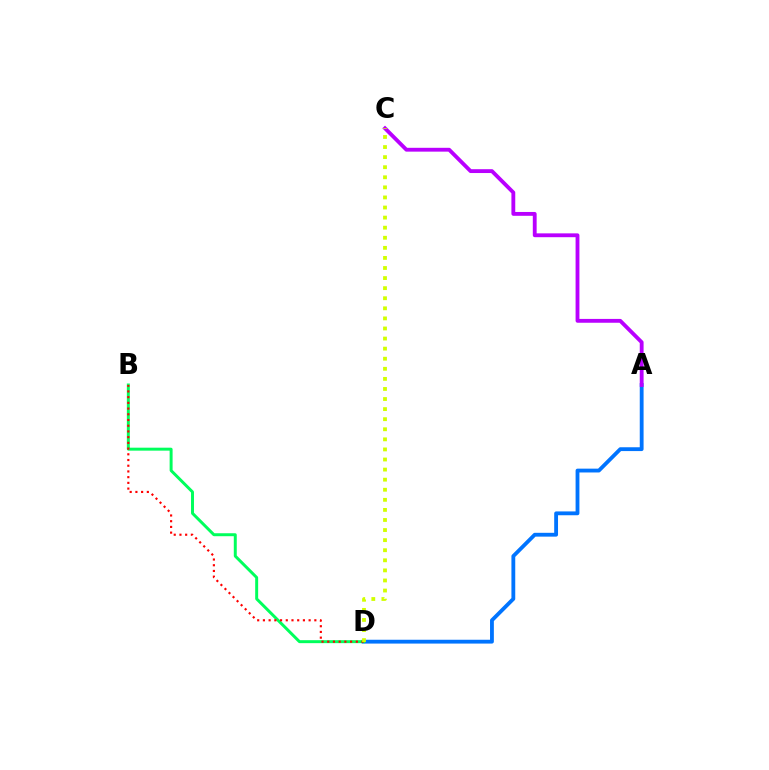{('A', 'D'): [{'color': '#0074ff', 'line_style': 'solid', 'thickness': 2.75}], ('B', 'D'): [{'color': '#00ff5c', 'line_style': 'solid', 'thickness': 2.14}, {'color': '#ff0000', 'line_style': 'dotted', 'thickness': 1.55}], ('A', 'C'): [{'color': '#b900ff', 'line_style': 'solid', 'thickness': 2.76}], ('C', 'D'): [{'color': '#d1ff00', 'line_style': 'dotted', 'thickness': 2.74}]}